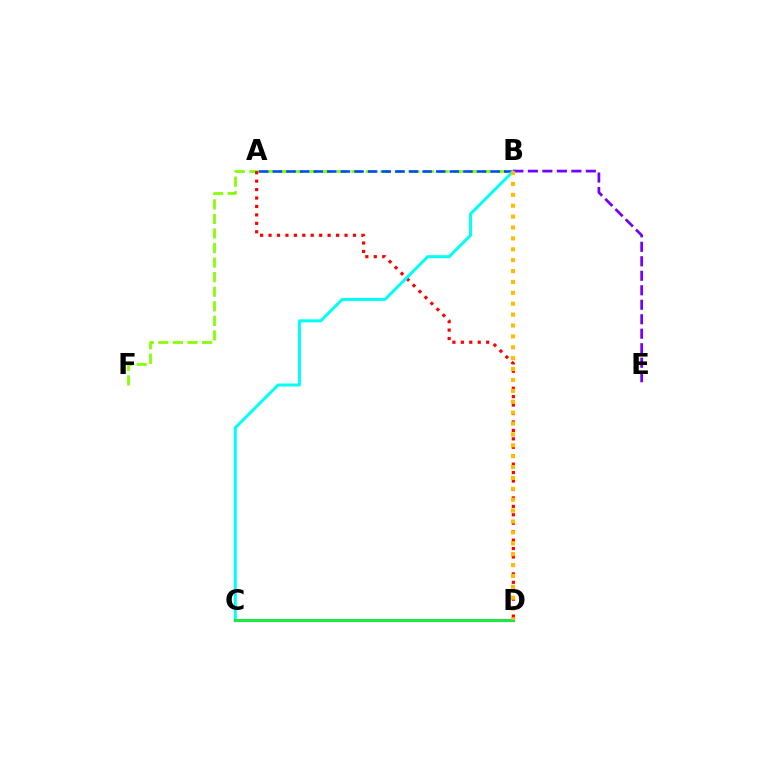{('B', 'F'): [{'color': '#84ff00', 'line_style': 'dashed', 'thickness': 1.98}], ('A', 'B'): [{'color': '#004bff', 'line_style': 'dashed', 'thickness': 1.85}], ('A', 'D'): [{'color': '#ff0000', 'line_style': 'dotted', 'thickness': 2.29}], ('B', 'C'): [{'color': '#00fff6', 'line_style': 'solid', 'thickness': 2.16}], ('C', 'D'): [{'color': '#ff00cf', 'line_style': 'solid', 'thickness': 2.27}, {'color': '#00ff39', 'line_style': 'solid', 'thickness': 1.99}], ('B', 'E'): [{'color': '#7200ff', 'line_style': 'dashed', 'thickness': 1.97}], ('B', 'D'): [{'color': '#ffbd00', 'line_style': 'dotted', 'thickness': 2.96}]}